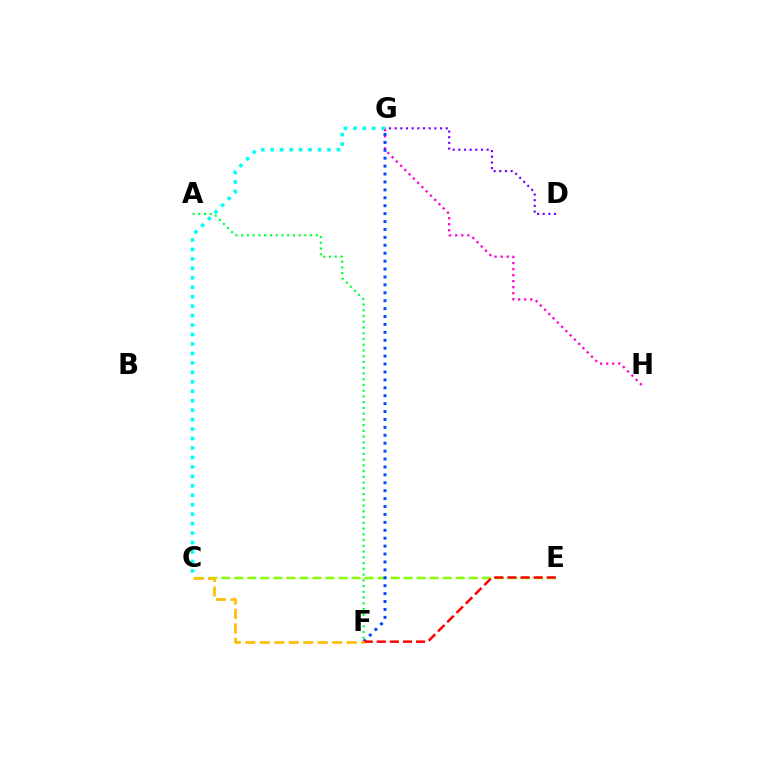{('C', 'G'): [{'color': '#00fff6', 'line_style': 'dotted', 'thickness': 2.57}], ('D', 'G'): [{'color': '#7200ff', 'line_style': 'dotted', 'thickness': 1.54}], ('G', 'H'): [{'color': '#ff00cf', 'line_style': 'dotted', 'thickness': 1.64}], ('A', 'F'): [{'color': '#00ff39', 'line_style': 'dotted', 'thickness': 1.56}], ('C', 'E'): [{'color': '#84ff00', 'line_style': 'dashed', 'thickness': 1.77}], ('F', 'G'): [{'color': '#004bff', 'line_style': 'dotted', 'thickness': 2.15}], ('E', 'F'): [{'color': '#ff0000', 'line_style': 'dashed', 'thickness': 1.78}], ('C', 'F'): [{'color': '#ffbd00', 'line_style': 'dashed', 'thickness': 1.97}]}